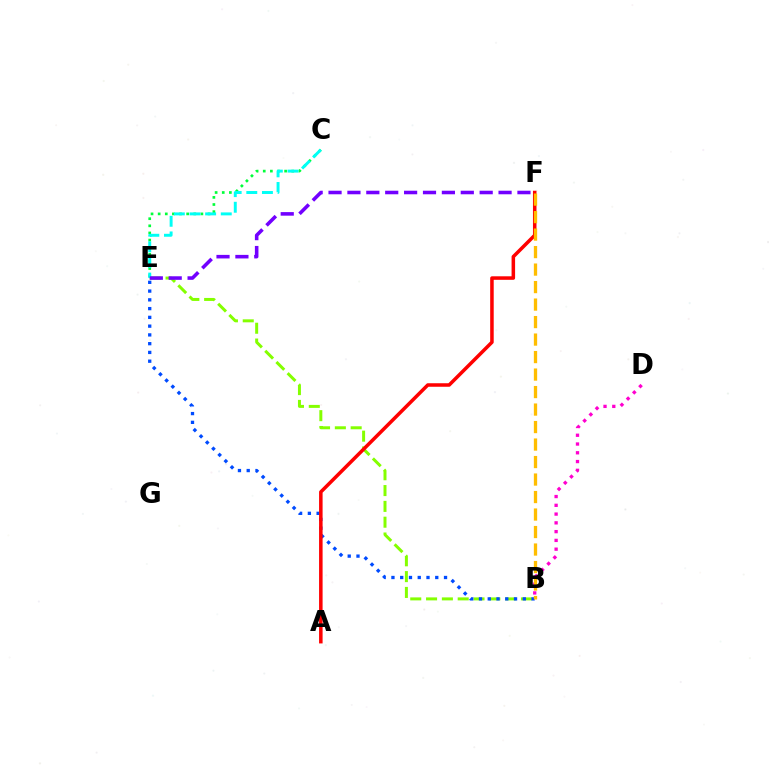{('B', 'E'): [{'color': '#84ff00', 'line_style': 'dashed', 'thickness': 2.15}, {'color': '#004bff', 'line_style': 'dotted', 'thickness': 2.38}], ('C', 'E'): [{'color': '#00ff39', 'line_style': 'dotted', 'thickness': 1.94}, {'color': '#00fff6', 'line_style': 'dashed', 'thickness': 2.12}], ('A', 'F'): [{'color': '#ff0000', 'line_style': 'solid', 'thickness': 2.54}], ('B', 'D'): [{'color': '#ff00cf', 'line_style': 'dotted', 'thickness': 2.38}], ('B', 'F'): [{'color': '#ffbd00', 'line_style': 'dashed', 'thickness': 2.38}], ('E', 'F'): [{'color': '#7200ff', 'line_style': 'dashed', 'thickness': 2.57}]}